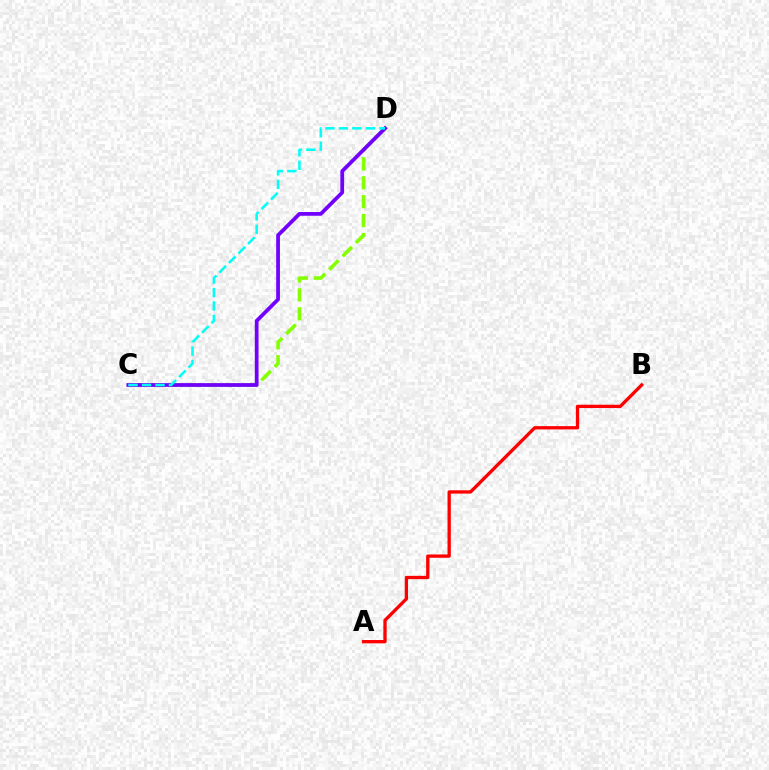{('C', 'D'): [{'color': '#84ff00', 'line_style': 'dashed', 'thickness': 2.57}, {'color': '#7200ff', 'line_style': 'solid', 'thickness': 2.7}, {'color': '#00fff6', 'line_style': 'dashed', 'thickness': 1.83}], ('A', 'B'): [{'color': '#ff0000', 'line_style': 'solid', 'thickness': 2.38}]}